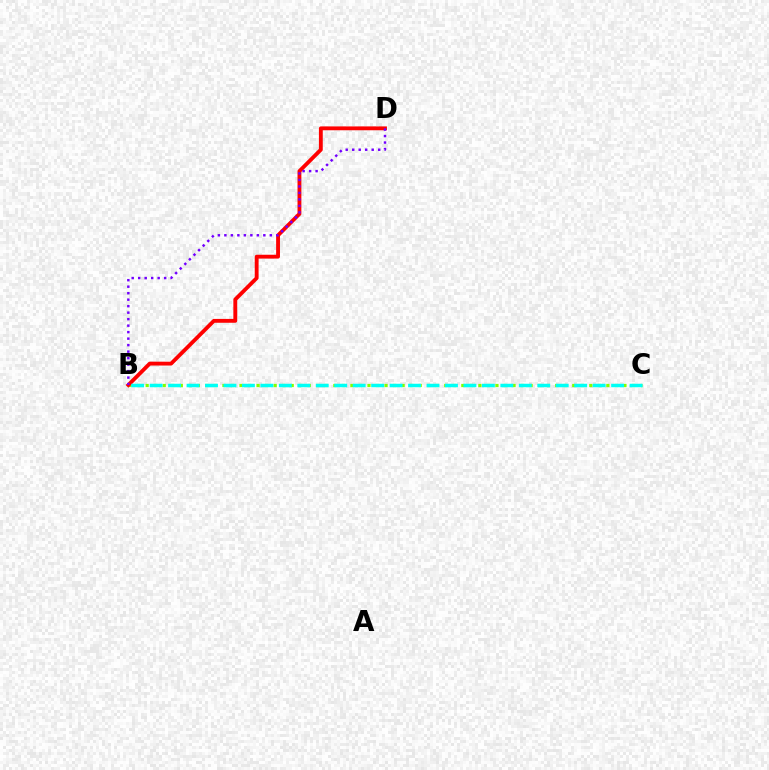{('B', 'C'): [{'color': '#84ff00', 'line_style': 'dotted', 'thickness': 2.32}, {'color': '#00fff6', 'line_style': 'dashed', 'thickness': 2.51}], ('B', 'D'): [{'color': '#ff0000', 'line_style': 'solid', 'thickness': 2.77}, {'color': '#7200ff', 'line_style': 'dotted', 'thickness': 1.76}]}